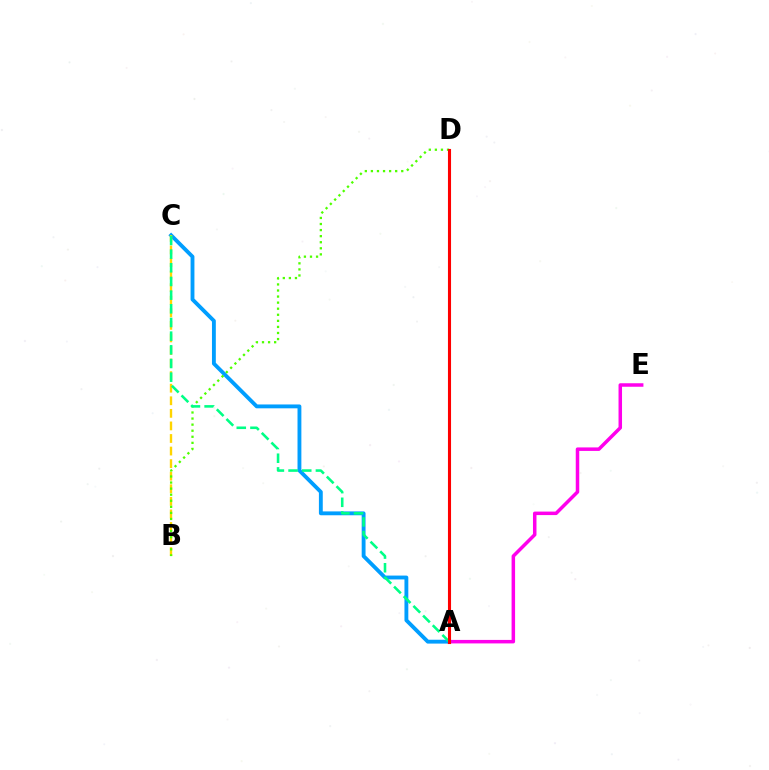{('A', 'E'): [{'color': '#ff00ed', 'line_style': 'solid', 'thickness': 2.52}], ('A', 'C'): [{'color': '#009eff', 'line_style': 'solid', 'thickness': 2.77}, {'color': '#00ff86', 'line_style': 'dashed', 'thickness': 1.86}], ('B', 'C'): [{'color': '#ffd500', 'line_style': 'dashed', 'thickness': 1.71}], ('A', 'D'): [{'color': '#3700ff', 'line_style': 'dotted', 'thickness': 1.86}, {'color': '#ff0000', 'line_style': 'solid', 'thickness': 2.23}], ('B', 'D'): [{'color': '#4fff00', 'line_style': 'dotted', 'thickness': 1.65}]}